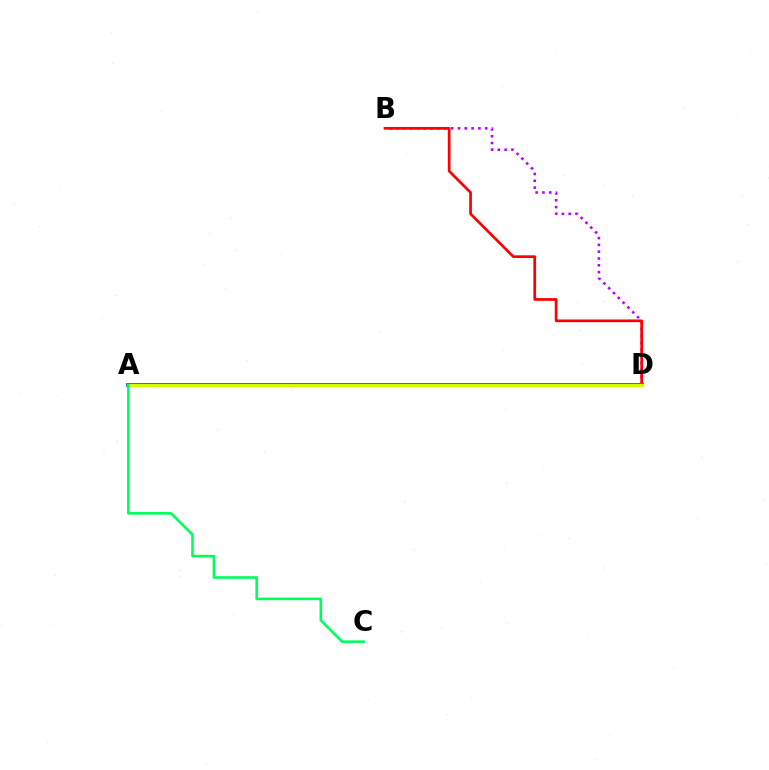{('B', 'D'): [{'color': '#b900ff', 'line_style': 'dotted', 'thickness': 1.85}, {'color': '#ff0000', 'line_style': 'solid', 'thickness': 1.96}], ('A', 'D'): [{'color': '#0074ff', 'line_style': 'solid', 'thickness': 2.87}, {'color': '#d1ff00', 'line_style': 'solid', 'thickness': 2.26}], ('A', 'C'): [{'color': '#00ff5c', 'line_style': 'solid', 'thickness': 1.88}]}